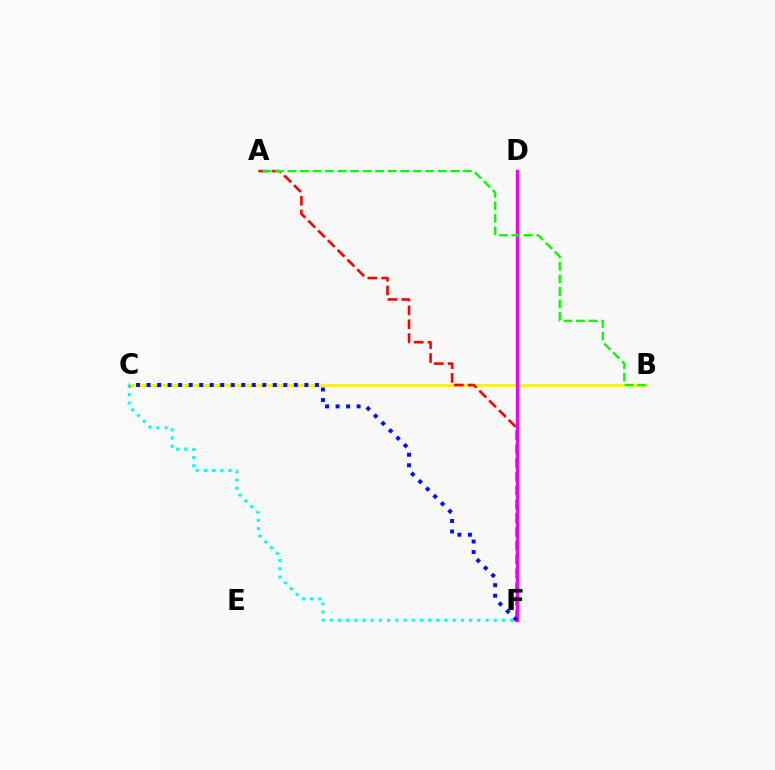{('B', 'C'): [{'color': '#fcf500', 'line_style': 'solid', 'thickness': 2.26}], ('A', 'F'): [{'color': '#ff0000', 'line_style': 'dashed', 'thickness': 1.88}], ('D', 'F'): [{'color': '#ee00ff', 'line_style': 'solid', 'thickness': 2.39}], ('C', 'F'): [{'color': '#00fff6', 'line_style': 'dotted', 'thickness': 2.23}, {'color': '#0010ff', 'line_style': 'dotted', 'thickness': 2.86}], ('A', 'B'): [{'color': '#08ff00', 'line_style': 'dashed', 'thickness': 1.7}]}